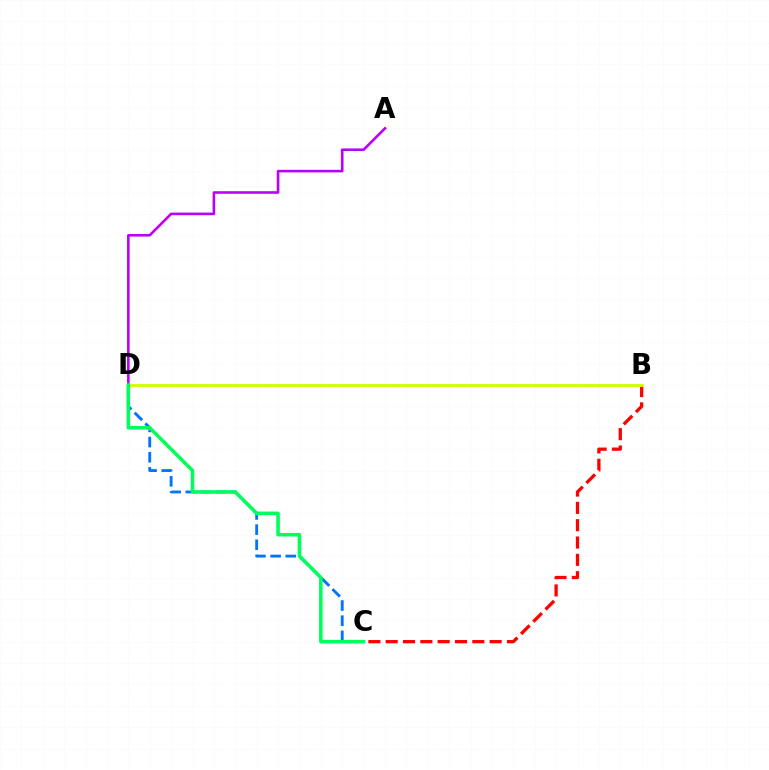{('A', 'D'): [{'color': '#b900ff', 'line_style': 'solid', 'thickness': 1.87}], ('C', 'D'): [{'color': '#0074ff', 'line_style': 'dashed', 'thickness': 2.06}, {'color': '#00ff5c', 'line_style': 'solid', 'thickness': 2.56}], ('B', 'C'): [{'color': '#ff0000', 'line_style': 'dashed', 'thickness': 2.35}], ('B', 'D'): [{'color': '#d1ff00', 'line_style': 'solid', 'thickness': 2.02}]}